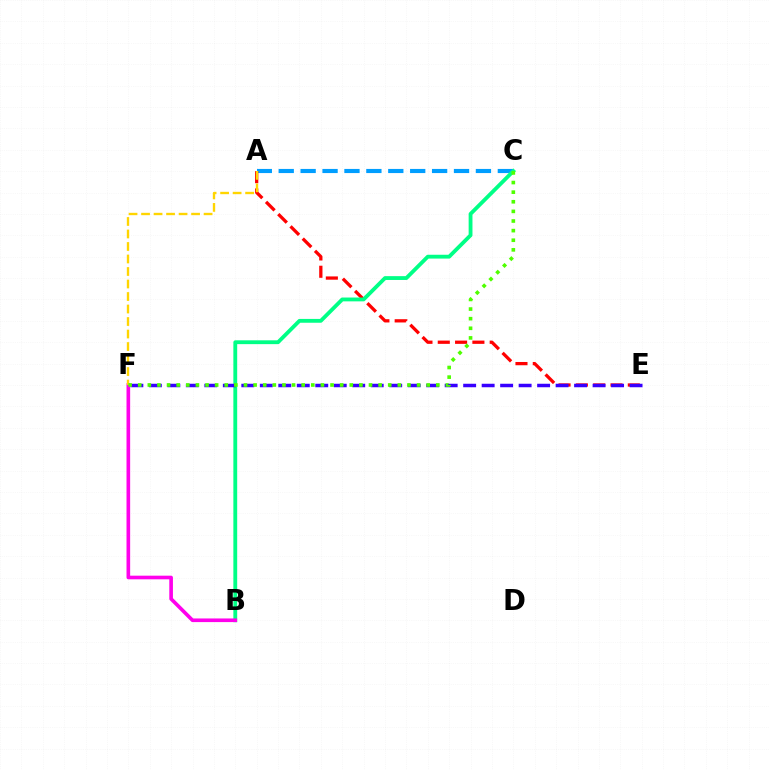{('A', 'C'): [{'color': '#009eff', 'line_style': 'dashed', 'thickness': 2.98}], ('A', 'E'): [{'color': '#ff0000', 'line_style': 'dashed', 'thickness': 2.35}], ('B', 'C'): [{'color': '#00ff86', 'line_style': 'solid', 'thickness': 2.76}], ('E', 'F'): [{'color': '#3700ff', 'line_style': 'dashed', 'thickness': 2.51}], ('B', 'F'): [{'color': '#ff00ed', 'line_style': 'solid', 'thickness': 2.62}], ('A', 'F'): [{'color': '#ffd500', 'line_style': 'dashed', 'thickness': 1.7}], ('C', 'F'): [{'color': '#4fff00', 'line_style': 'dotted', 'thickness': 2.61}]}